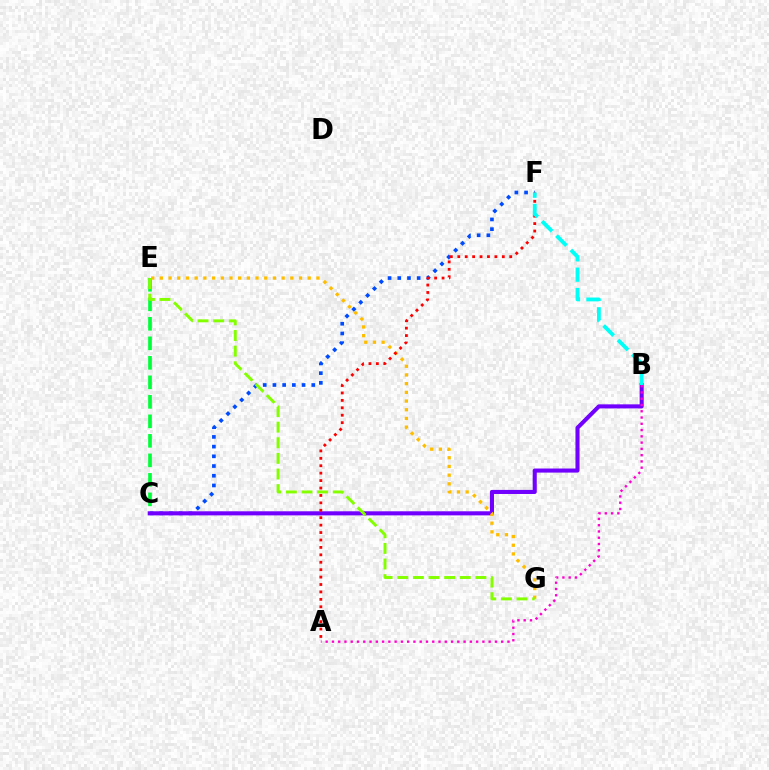{('C', 'F'): [{'color': '#004bff', 'line_style': 'dotted', 'thickness': 2.64}], ('C', 'E'): [{'color': '#00ff39', 'line_style': 'dashed', 'thickness': 2.65}], ('B', 'C'): [{'color': '#7200ff', 'line_style': 'solid', 'thickness': 2.94}], ('E', 'G'): [{'color': '#ffbd00', 'line_style': 'dotted', 'thickness': 2.36}, {'color': '#84ff00', 'line_style': 'dashed', 'thickness': 2.12}], ('A', 'F'): [{'color': '#ff0000', 'line_style': 'dotted', 'thickness': 2.02}], ('B', 'F'): [{'color': '#00fff6', 'line_style': 'dashed', 'thickness': 2.76}], ('A', 'B'): [{'color': '#ff00cf', 'line_style': 'dotted', 'thickness': 1.7}]}